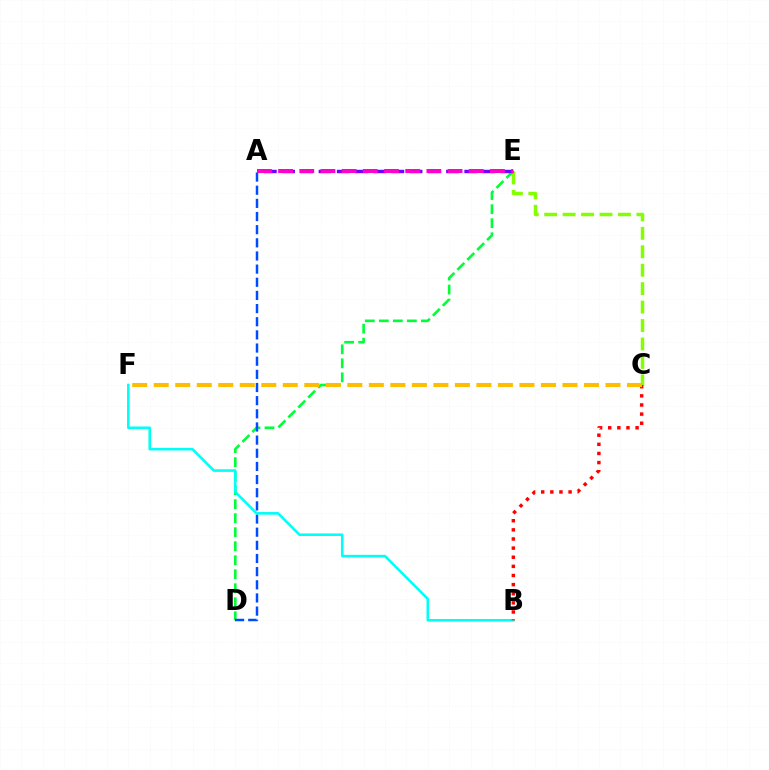{('C', 'E'): [{'color': '#84ff00', 'line_style': 'dashed', 'thickness': 2.51}], ('D', 'E'): [{'color': '#00ff39', 'line_style': 'dashed', 'thickness': 1.9}], ('A', 'D'): [{'color': '#004bff', 'line_style': 'dashed', 'thickness': 1.79}], ('A', 'E'): [{'color': '#7200ff', 'line_style': 'dashed', 'thickness': 2.47}, {'color': '#ff00cf', 'line_style': 'dashed', 'thickness': 2.88}], ('B', 'F'): [{'color': '#00fff6', 'line_style': 'solid', 'thickness': 1.86}], ('B', 'C'): [{'color': '#ff0000', 'line_style': 'dotted', 'thickness': 2.48}], ('C', 'F'): [{'color': '#ffbd00', 'line_style': 'dashed', 'thickness': 2.92}]}